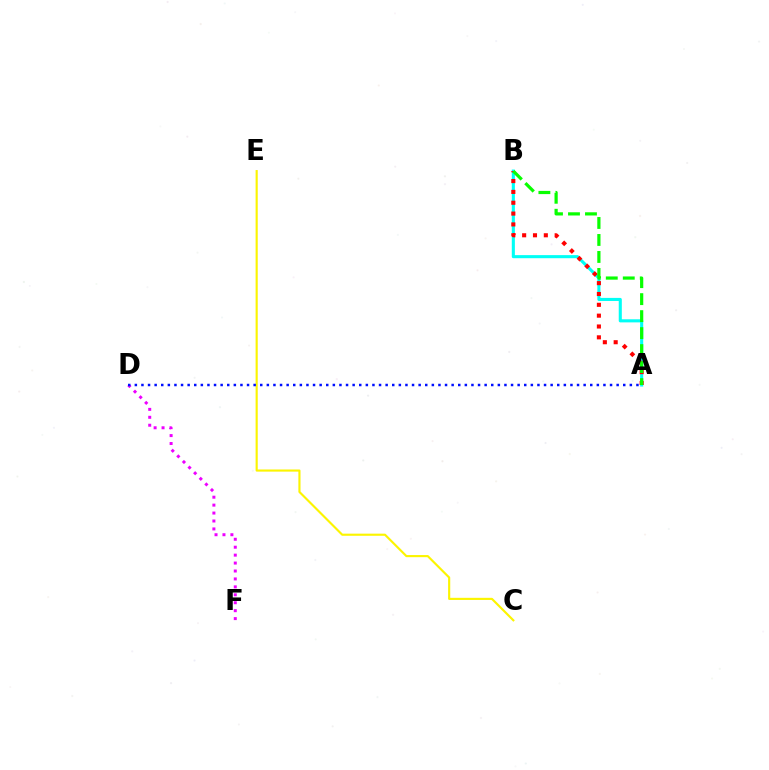{('C', 'E'): [{'color': '#fcf500', 'line_style': 'solid', 'thickness': 1.54}], ('A', 'B'): [{'color': '#00fff6', 'line_style': 'solid', 'thickness': 2.22}, {'color': '#ff0000', 'line_style': 'dotted', 'thickness': 2.94}, {'color': '#08ff00', 'line_style': 'dashed', 'thickness': 2.31}], ('D', 'F'): [{'color': '#ee00ff', 'line_style': 'dotted', 'thickness': 2.16}], ('A', 'D'): [{'color': '#0010ff', 'line_style': 'dotted', 'thickness': 1.79}]}